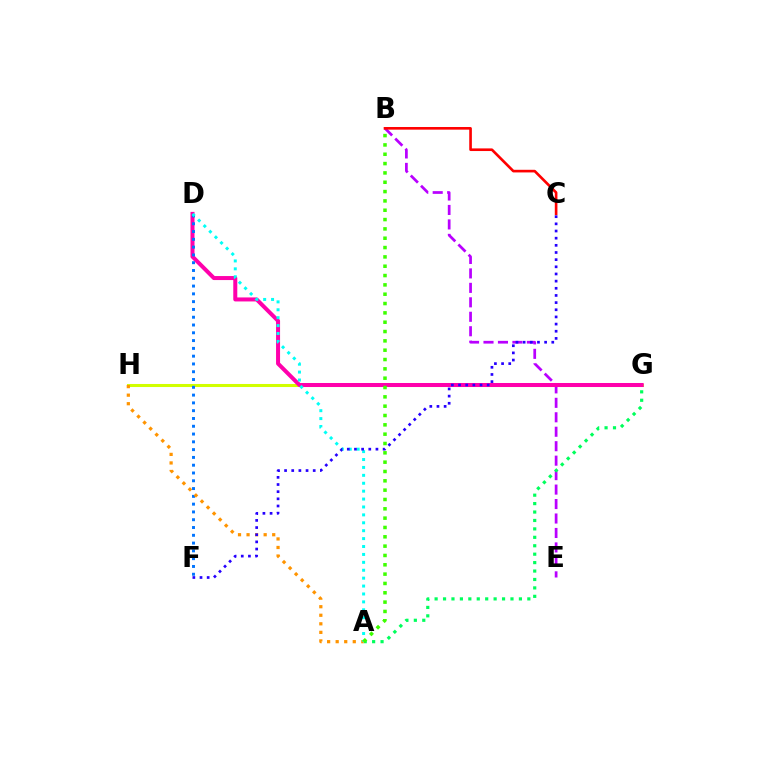{('G', 'H'): [{'color': '#d1ff00', 'line_style': 'solid', 'thickness': 2.19}], ('B', 'E'): [{'color': '#b900ff', 'line_style': 'dashed', 'thickness': 1.96}], ('D', 'G'): [{'color': '#ff00ac', 'line_style': 'solid', 'thickness': 2.89}], ('B', 'C'): [{'color': '#ff0000', 'line_style': 'solid', 'thickness': 1.9}], ('D', 'F'): [{'color': '#0074ff', 'line_style': 'dotted', 'thickness': 2.12}], ('A', 'G'): [{'color': '#00ff5c', 'line_style': 'dotted', 'thickness': 2.29}], ('A', 'H'): [{'color': '#ff9400', 'line_style': 'dotted', 'thickness': 2.32}], ('A', 'D'): [{'color': '#00fff6', 'line_style': 'dotted', 'thickness': 2.15}], ('C', 'F'): [{'color': '#2500ff', 'line_style': 'dotted', 'thickness': 1.95}], ('A', 'B'): [{'color': '#3dff00', 'line_style': 'dotted', 'thickness': 2.54}]}